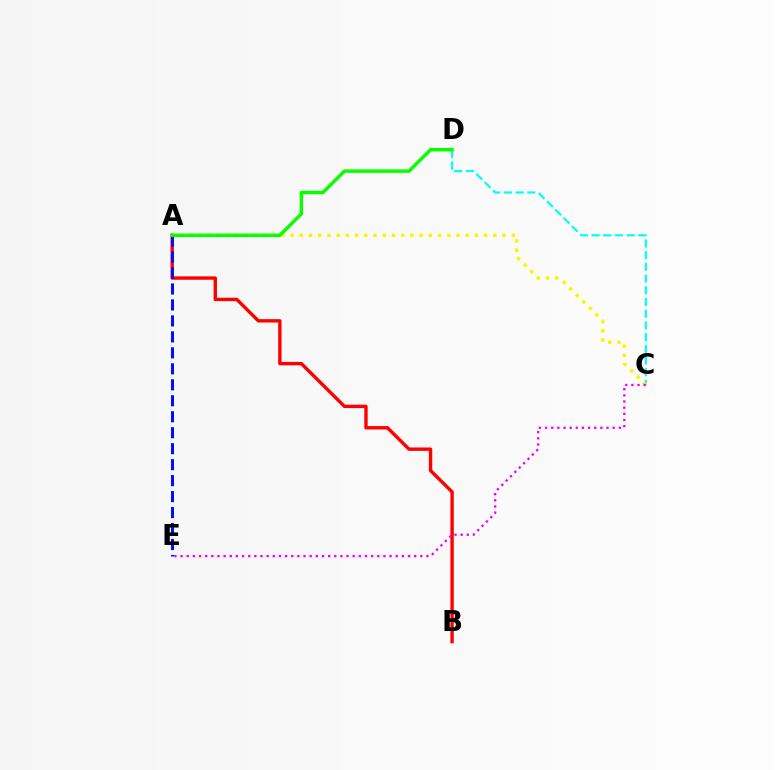{('A', 'B'): [{'color': '#ff0000', 'line_style': 'solid', 'thickness': 2.43}], ('A', 'E'): [{'color': '#0010ff', 'line_style': 'dashed', 'thickness': 2.17}], ('C', 'D'): [{'color': '#00fff6', 'line_style': 'dashed', 'thickness': 1.59}], ('A', 'C'): [{'color': '#fcf500', 'line_style': 'dotted', 'thickness': 2.5}], ('C', 'E'): [{'color': '#ee00ff', 'line_style': 'dotted', 'thickness': 1.67}], ('A', 'D'): [{'color': '#08ff00', 'line_style': 'solid', 'thickness': 2.49}]}